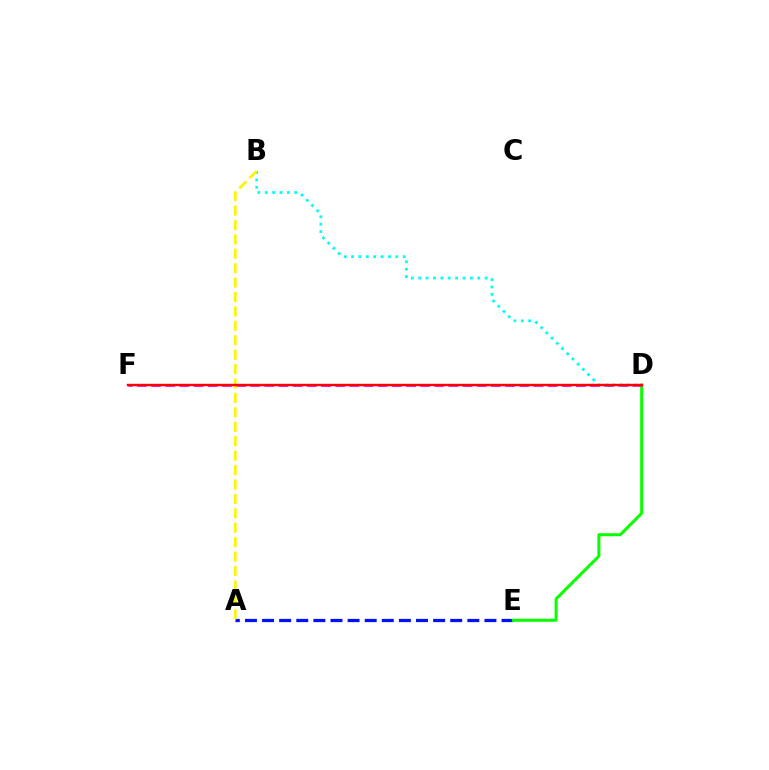{('A', 'E'): [{'color': '#0010ff', 'line_style': 'dashed', 'thickness': 2.32}], ('D', 'E'): [{'color': '#08ff00', 'line_style': 'solid', 'thickness': 2.17}], ('D', 'F'): [{'color': '#ee00ff', 'line_style': 'dashed', 'thickness': 1.92}, {'color': '#ff0000', 'line_style': 'solid', 'thickness': 1.74}], ('B', 'D'): [{'color': '#00fff6', 'line_style': 'dotted', 'thickness': 2.0}], ('A', 'B'): [{'color': '#fcf500', 'line_style': 'dashed', 'thickness': 1.96}]}